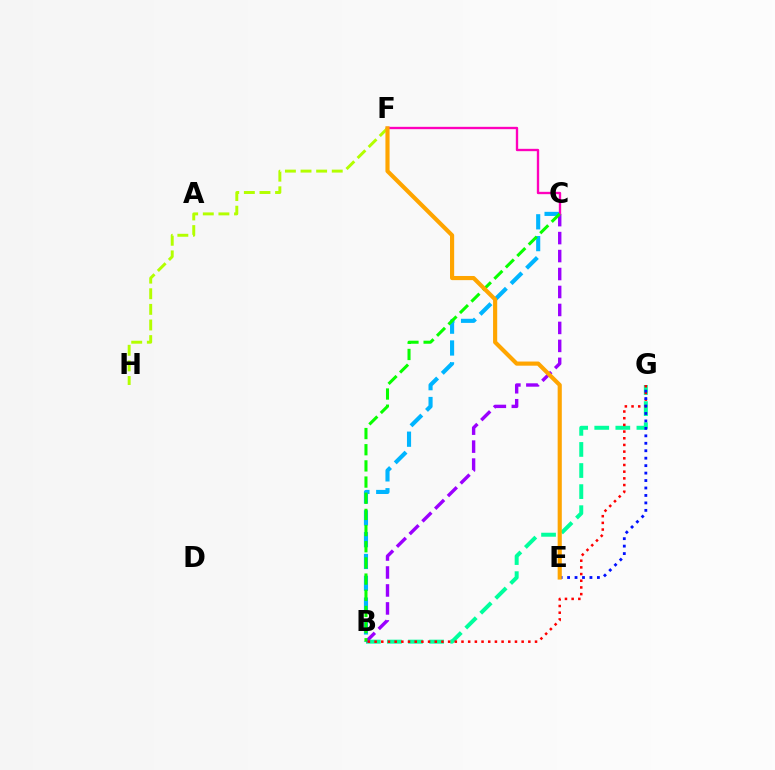{('B', 'C'): [{'color': '#00b5ff', 'line_style': 'dashed', 'thickness': 2.96}, {'color': '#9b00ff', 'line_style': 'dashed', 'thickness': 2.44}, {'color': '#08ff00', 'line_style': 'dashed', 'thickness': 2.2}], ('B', 'G'): [{'color': '#00ff9d', 'line_style': 'dashed', 'thickness': 2.86}, {'color': '#ff0000', 'line_style': 'dotted', 'thickness': 1.82}], ('F', 'H'): [{'color': '#b3ff00', 'line_style': 'dashed', 'thickness': 2.12}], ('C', 'F'): [{'color': '#ff00bd', 'line_style': 'solid', 'thickness': 1.69}], ('E', 'G'): [{'color': '#0010ff', 'line_style': 'dotted', 'thickness': 2.03}], ('E', 'F'): [{'color': '#ffa500', 'line_style': 'solid', 'thickness': 2.98}]}